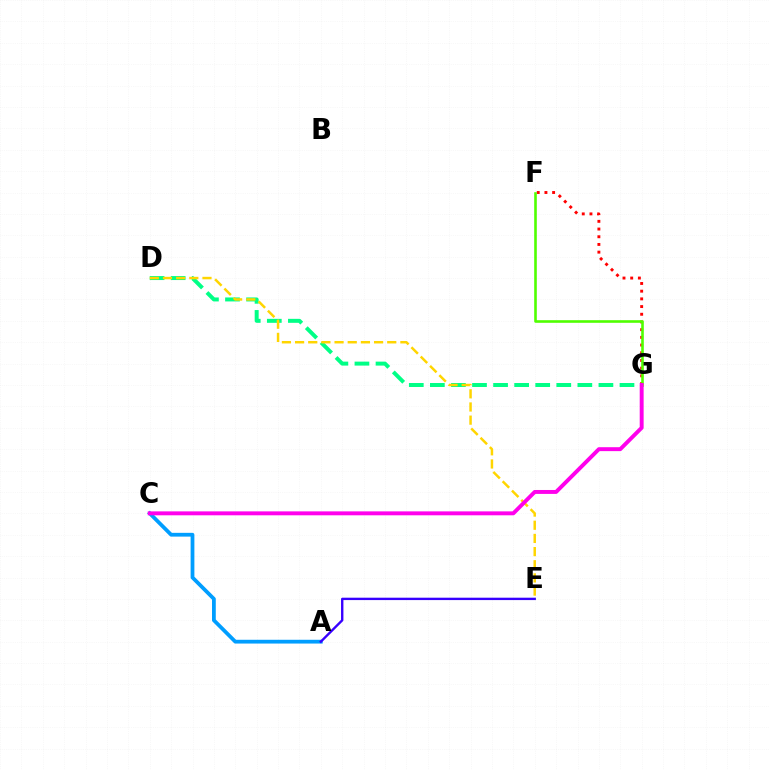{('D', 'G'): [{'color': '#00ff86', 'line_style': 'dashed', 'thickness': 2.86}], ('D', 'E'): [{'color': '#ffd500', 'line_style': 'dashed', 'thickness': 1.79}], ('F', 'G'): [{'color': '#ff0000', 'line_style': 'dotted', 'thickness': 2.09}, {'color': '#4fff00', 'line_style': 'solid', 'thickness': 1.88}], ('A', 'C'): [{'color': '#009eff', 'line_style': 'solid', 'thickness': 2.72}], ('C', 'G'): [{'color': '#ff00ed', 'line_style': 'solid', 'thickness': 2.83}], ('A', 'E'): [{'color': '#3700ff', 'line_style': 'solid', 'thickness': 1.71}]}